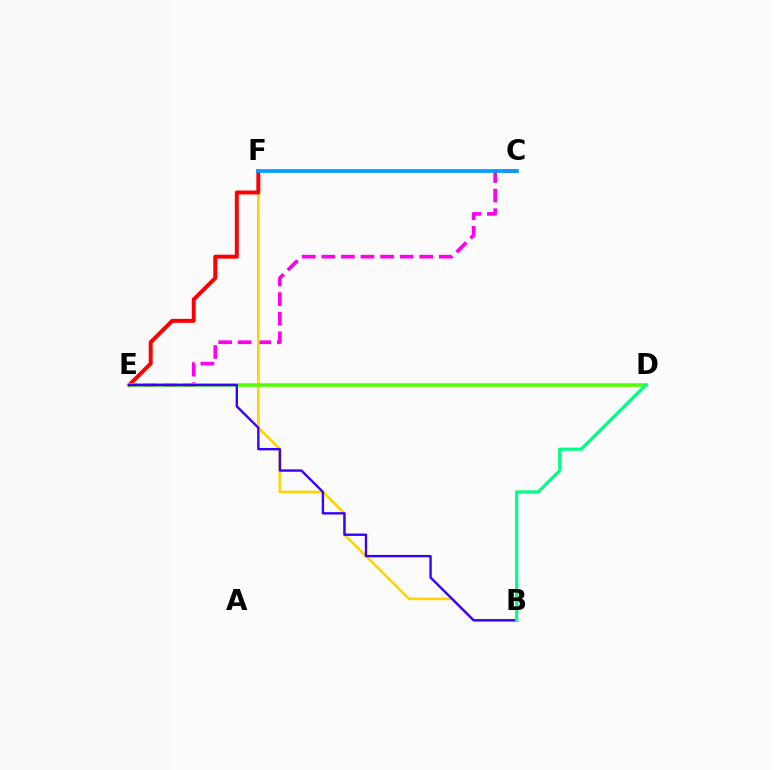{('C', 'E'): [{'color': '#ff00ed', 'line_style': 'dashed', 'thickness': 2.66}], ('B', 'F'): [{'color': '#ffd500', 'line_style': 'solid', 'thickness': 1.91}], ('E', 'F'): [{'color': '#ff0000', 'line_style': 'solid', 'thickness': 2.85}], ('C', 'F'): [{'color': '#009eff', 'line_style': 'solid', 'thickness': 2.66}], ('D', 'E'): [{'color': '#4fff00', 'line_style': 'solid', 'thickness': 2.54}], ('B', 'E'): [{'color': '#3700ff', 'line_style': 'solid', 'thickness': 1.71}], ('B', 'D'): [{'color': '#00ff86', 'line_style': 'solid', 'thickness': 2.32}]}